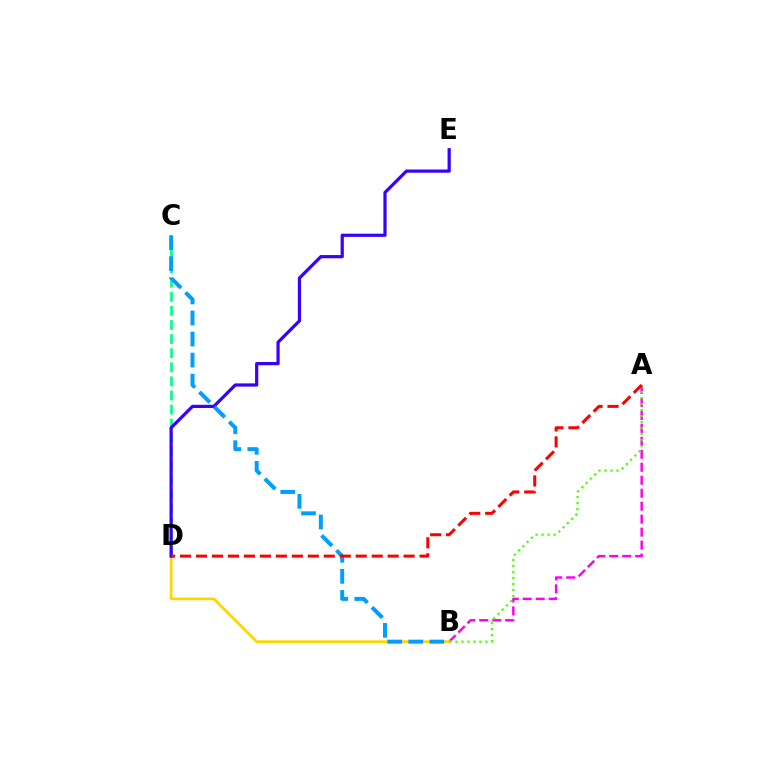{('A', 'B'): [{'color': '#ff00ed', 'line_style': 'dashed', 'thickness': 1.76}, {'color': '#4fff00', 'line_style': 'dotted', 'thickness': 1.63}], ('C', 'D'): [{'color': '#00ff86', 'line_style': 'dashed', 'thickness': 1.91}], ('B', 'D'): [{'color': '#ffd500', 'line_style': 'solid', 'thickness': 1.94}], ('D', 'E'): [{'color': '#3700ff', 'line_style': 'solid', 'thickness': 2.31}], ('B', 'C'): [{'color': '#009eff', 'line_style': 'dashed', 'thickness': 2.86}], ('A', 'D'): [{'color': '#ff0000', 'line_style': 'dashed', 'thickness': 2.17}]}